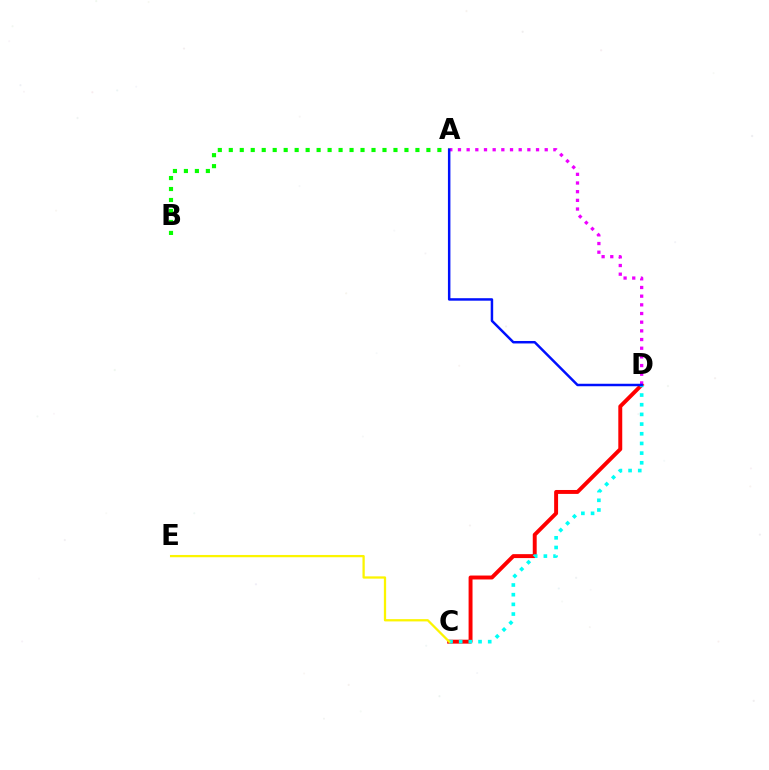{('A', 'B'): [{'color': '#08ff00', 'line_style': 'dotted', 'thickness': 2.98}], ('C', 'D'): [{'color': '#ff0000', 'line_style': 'solid', 'thickness': 2.83}, {'color': '#00fff6', 'line_style': 'dotted', 'thickness': 2.63}], ('C', 'E'): [{'color': '#fcf500', 'line_style': 'solid', 'thickness': 1.64}], ('A', 'D'): [{'color': '#ee00ff', 'line_style': 'dotted', 'thickness': 2.36}, {'color': '#0010ff', 'line_style': 'solid', 'thickness': 1.78}]}